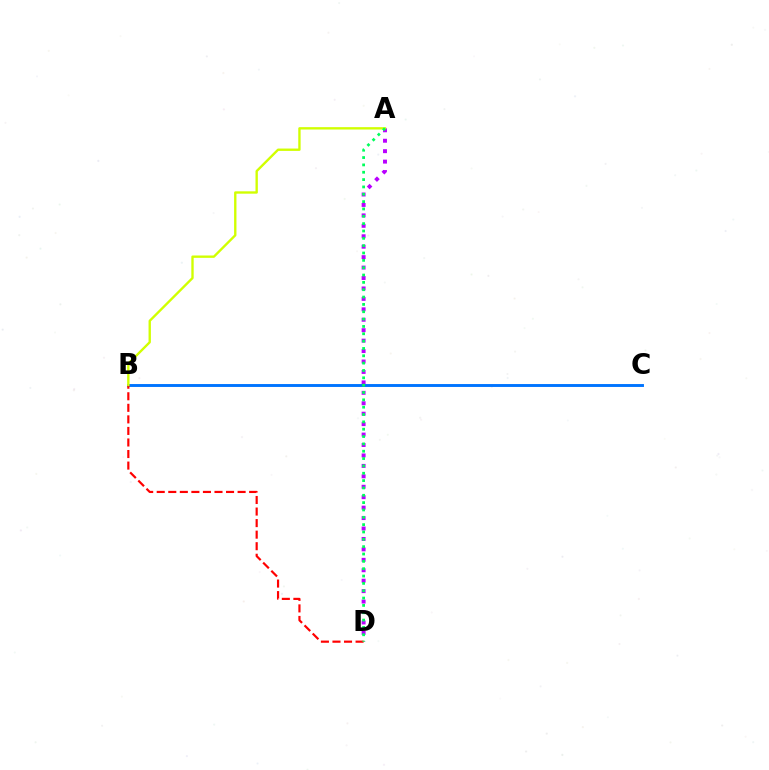{('A', 'D'): [{'color': '#b900ff', 'line_style': 'dotted', 'thickness': 2.84}, {'color': '#00ff5c', 'line_style': 'dotted', 'thickness': 1.99}], ('B', 'C'): [{'color': '#0074ff', 'line_style': 'solid', 'thickness': 2.09}], ('B', 'D'): [{'color': '#ff0000', 'line_style': 'dashed', 'thickness': 1.57}], ('A', 'B'): [{'color': '#d1ff00', 'line_style': 'solid', 'thickness': 1.7}]}